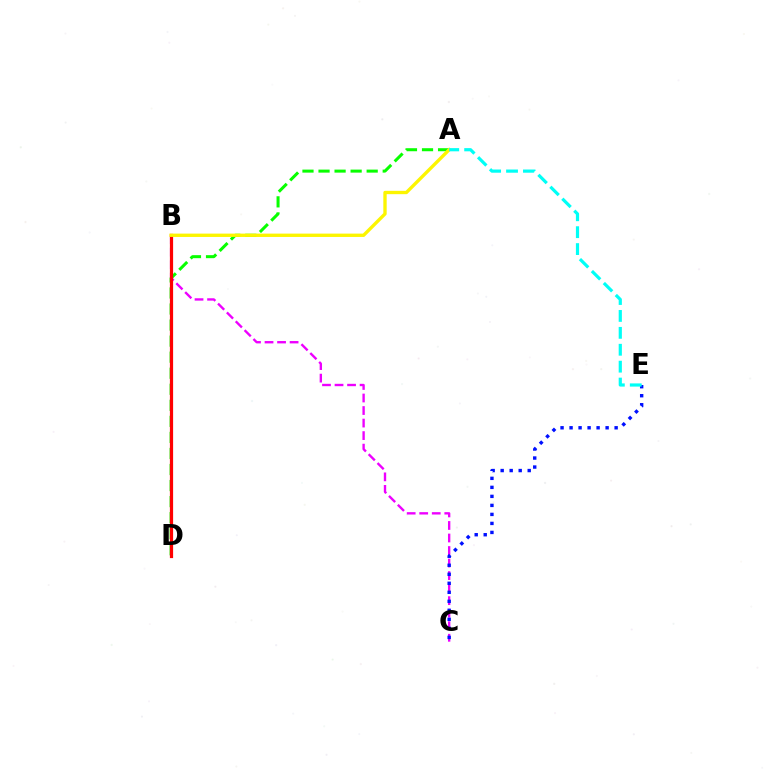{('A', 'D'): [{'color': '#08ff00', 'line_style': 'dashed', 'thickness': 2.18}], ('B', 'C'): [{'color': '#ee00ff', 'line_style': 'dashed', 'thickness': 1.7}], ('B', 'D'): [{'color': '#ff0000', 'line_style': 'solid', 'thickness': 2.31}], ('C', 'E'): [{'color': '#0010ff', 'line_style': 'dotted', 'thickness': 2.45}], ('A', 'B'): [{'color': '#fcf500', 'line_style': 'solid', 'thickness': 2.41}], ('A', 'E'): [{'color': '#00fff6', 'line_style': 'dashed', 'thickness': 2.3}]}